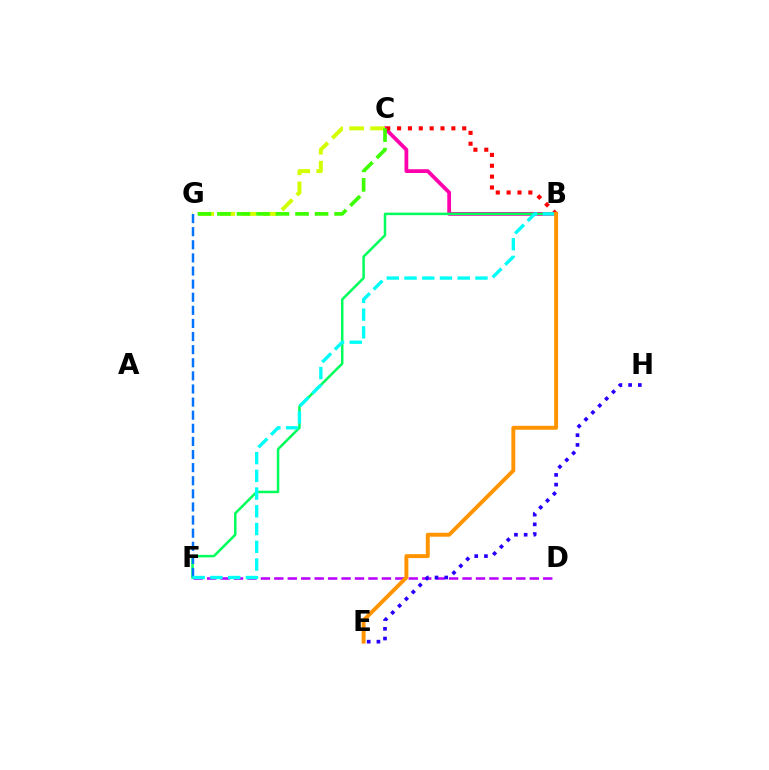{('D', 'F'): [{'color': '#b900ff', 'line_style': 'dashed', 'thickness': 1.83}], ('B', 'C'): [{'color': '#ff00ac', 'line_style': 'solid', 'thickness': 2.72}, {'color': '#ff0000', 'line_style': 'dotted', 'thickness': 2.95}], ('B', 'F'): [{'color': '#00ff5c', 'line_style': 'solid', 'thickness': 1.8}, {'color': '#00fff6', 'line_style': 'dashed', 'thickness': 2.41}], ('C', 'G'): [{'color': '#d1ff00', 'line_style': 'dashed', 'thickness': 2.86}, {'color': '#3dff00', 'line_style': 'dashed', 'thickness': 2.65}], ('F', 'G'): [{'color': '#0074ff', 'line_style': 'dashed', 'thickness': 1.78}], ('E', 'H'): [{'color': '#2500ff', 'line_style': 'dotted', 'thickness': 2.64}], ('B', 'E'): [{'color': '#ff9400', 'line_style': 'solid', 'thickness': 2.83}]}